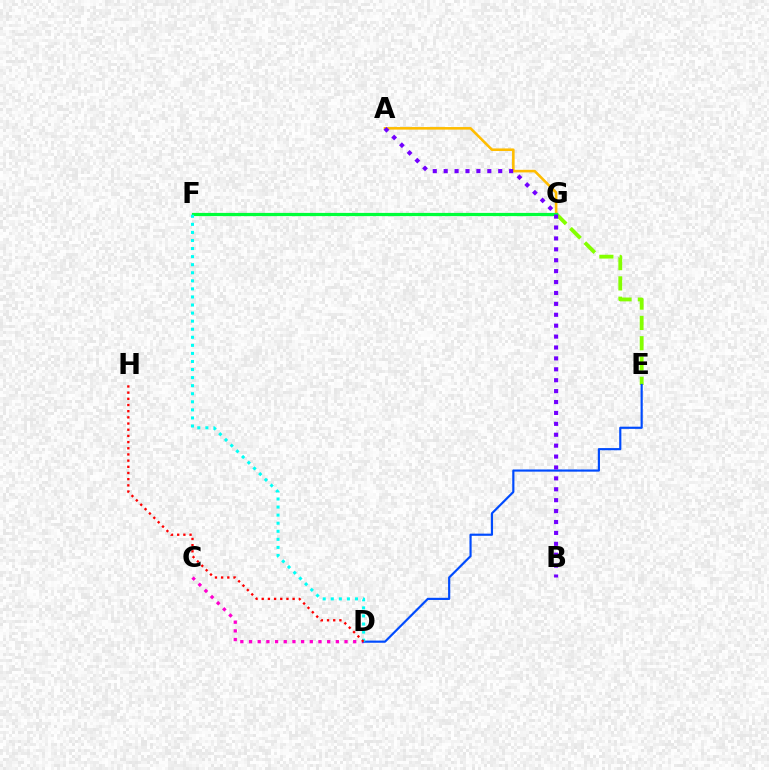{('C', 'D'): [{'color': '#ff00cf', 'line_style': 'dotted', 'thickness': 2.36}], ('E', 'G'): [{'color': '#84ff00', 'line_style': 'dashed', 'thickness': 2.76}], ('D', 'E'): [{'color': '#004bff', 'line_style': 'solid', 'thickness': 1.56}], ('A', 'G'): [{'color': '#ffbd00', 'line_style': 'solid', 'thickness': 1.86}], ('F', 'G'): [{'color': '#00ff39', 'line_style': 'solid', 'thickness': 2.31}], ('D', 'F'): [{'color': '#00fff6', 'line_style': 'dotted', 'thickness': 2.19}], ('D', 'H'): [{'color': '#ff0000', 'line_style': 'dotted', 'thickness': 1.68}], ('A', 'B'): [{'color': '#7200ff', 'line_style': 'dotted', 'thickness': 2.96}]}